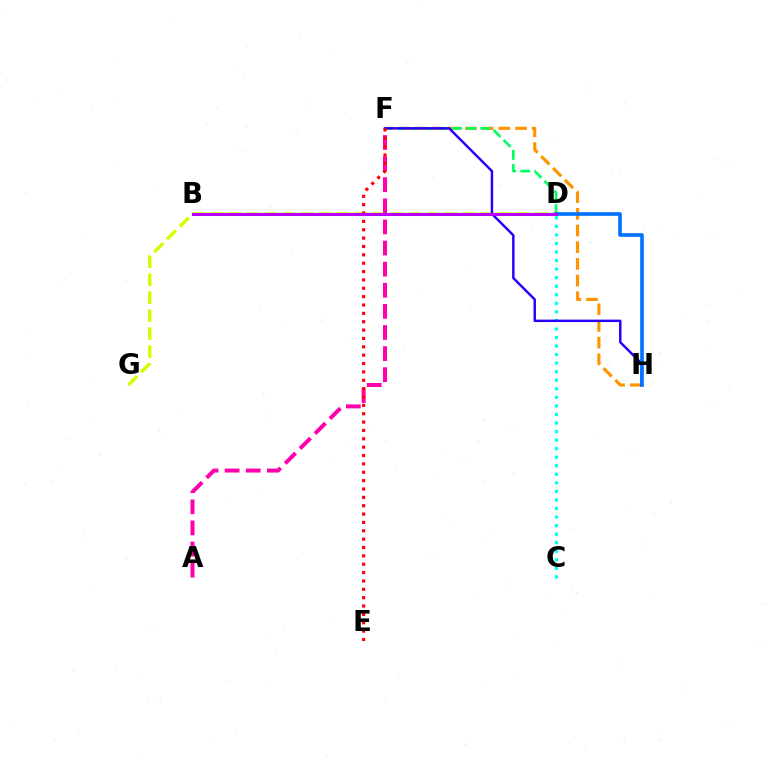{('F', 'H'): [{'color': '#ff9400', 'line_style': 'dashed', 'thickness': 2.27}, {'color': '#2500ff', 'line_style': 'solid', 'thickness': 1.76}], ('B', 'D'): [{'color': '#3dff00', 'line_style': 'solid', 'thickness': 1.68}, {'color': '#b900ff', 'line_style': 'solid', 'thickness': 2.18}], ('C', 'D'): [{'color': '#00fff6', 'line_style': 'dotted', 'thickness': 2.32}], ('D', 'G'): [{'color': '#d1ff00', 'line_style': 'dashed', 'thickness': 2.44}], ('A', 'F'): [{'color': '#ff00ac', 'line_style': 'dashed', 'thickness': 2.87}], ('D', 'F'): [{'color': '#00ff5c', 'line_style': 'dashed', 'thickness': 1.91}], ('D', 'H'): [{'color': '#0074ff', 'line_style': 'solid', 'thickness': 2.63}], ('E', 'F'): [{'color': '#ff0000', 'line_style': 'dotted', 'thickness': 2.27}]}